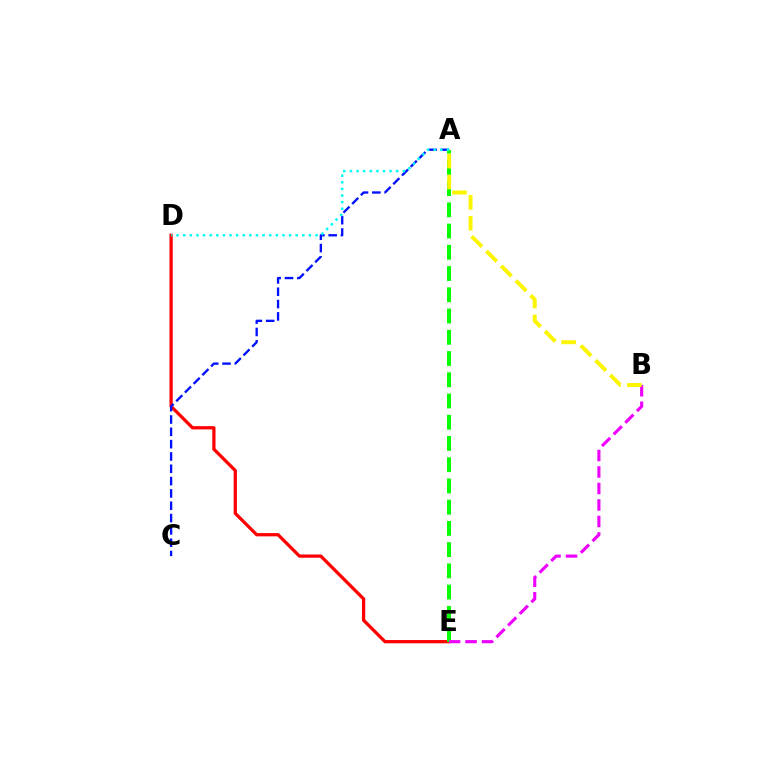{('D', 'E'): [{'color': '#ff0000', 'line_style': 'solid', 'thickness': 2.35}], ('A', 'C'): [{'color': '#0010ff', 'line_style': 'dashed', 'thickness': 1.67}], ('A', 'E'): [{'color': '#08ff00', 'line_style': 'dashed', 'thickness': 2.89}], ('B', 'E'): [{'color': '#ee00ff', 'line_style': 'dashed', 'thickness': 2.24}], ('A', 'D'): [{'color': '#00fff6', 'line_style': 'dotted', 'thickness': 1.8}], ('A', 'B'): [{'color': '#fcf500', 'line_style': 'dashed', 'thickness': 2.83}]}